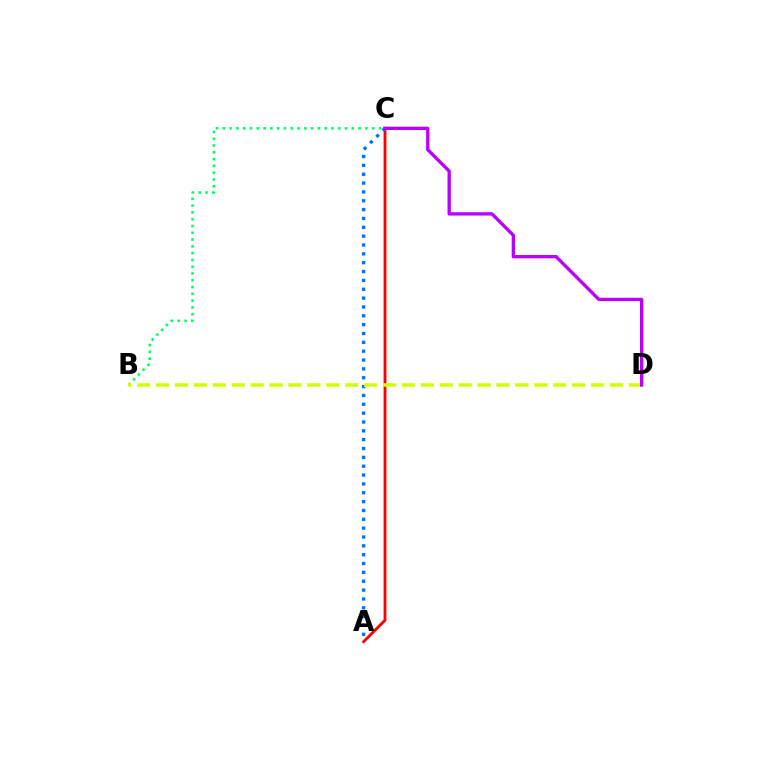{('B', 'C'): [{'color': '#00ff5c', 'line_style': 'dotted', 'thickness': 1.84}], ('A', 'C'): [{'color': '#ff0000', 'line_style': 'solid', 'thickness': 2.04}, {'color': '#0074ff', 'line_style': 'dotted', 'thickness': 2.4}], ('B', 'D'): [{'color': '#d1ff00', 'line_style': 'dashed', 'thickness': 2.57}], ('C', 'D'): [{'color': '#b900ff', 'line_style': 'solid', 'thickness': 2.39}]}